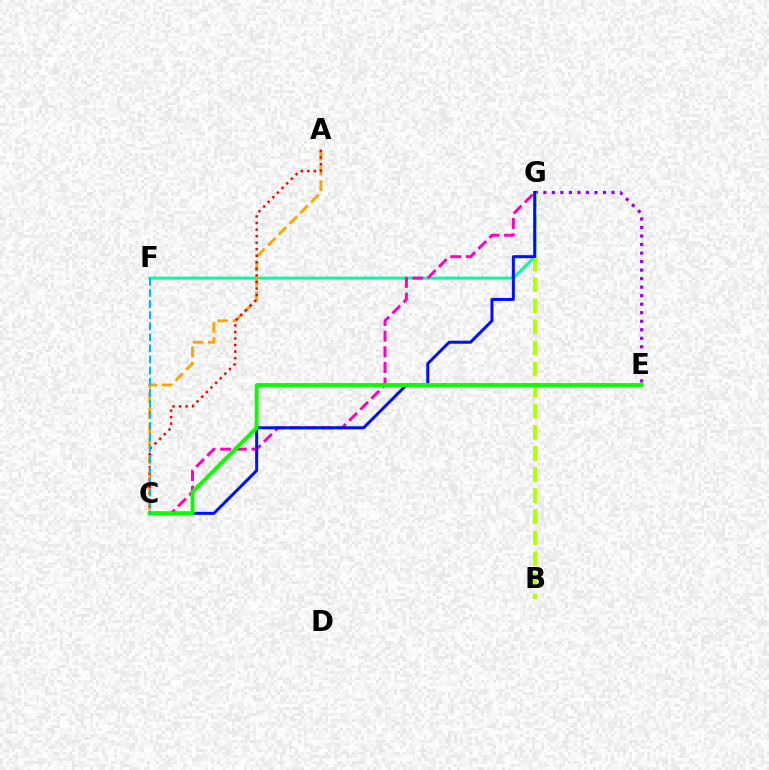{('E', 'G'): [{'color': '#9b00ff', 'line_style': 'dotted', 'thickness': 2.32}], ('F', 'G'): [{'color': '#00ff9d', 'line_style': 'solid', 'thickness': 2.09}], ('B', 'G'): [{'color': '#b3ff00', 'line_style': 'dashed', 'thickness': 2.86}], ('A', 'C'): [{'color': '#ffa500', 'line_style': 'dashed', 'thickness': 2.08}, {'color': '#ff0000', 'line_style': 'dotted', 'thickness': 1.78}], ('C', 'G'): [{'color': '#ff00bd', 'line_style': 'dashed', 'thickness': 2.13}, {'color': '#0010ff', 'line_style': 'solid', 'thickness': 2.17}], ('C', 'E'): [{'color': '#08ff00', 'line_style': 'solid', 'thickness': 2.79}], ('C', 'F'): [{'color': '#00b5ff', 'line_style': 'dashed', 'thickness': 1.51}]}